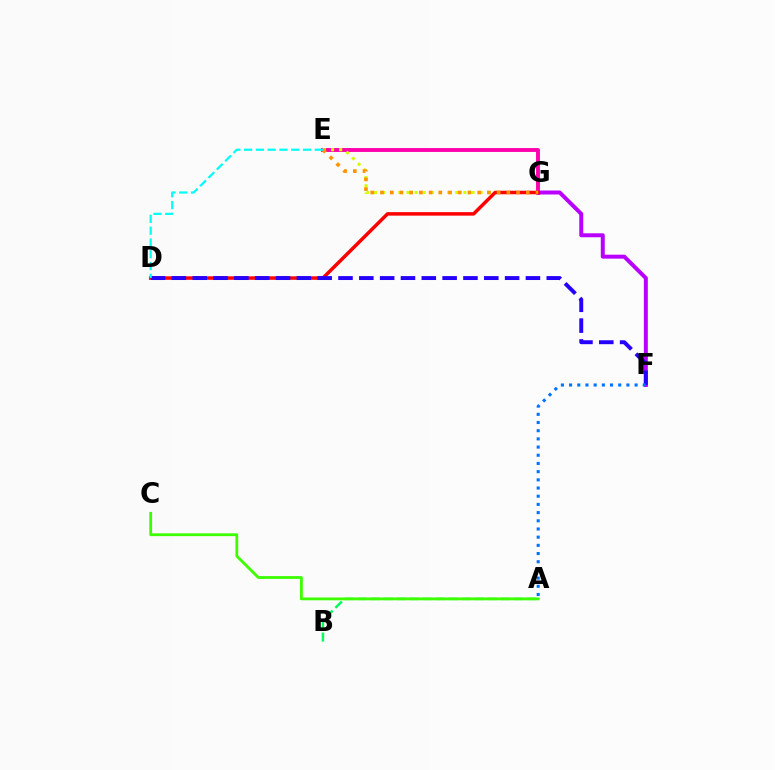{('E', 'G'): [{'color': '#ff00ac', 'line_style': 'solid', 'thickness': 2.79}, {'color': '#d1ff00', 'line_style': 'dotted', 'thickness': 2.21}, {'color': '#ff9400', 'line_style': 'dotted', 'thickness': 2.64}], ('F', 'G'): [{'color': '#b900ff', 'line_style': 'solid', 'thickness': 2.86}], ('A', 'B'): [{'color': '#00ff5c', 'line_style': 'dashed', 'thickness': 1.77}], ('D', 'G'): [{'color': '#ff0000', 'line_style': 'solid', 'thickness': 2.52}], ('D', 'F'): [{'color': '#2500ff', 'line_style': 'dashed', 'thickness': 2.83}], ('D', 'E'): [{'color': '#00fff6', 'line_style': 'dashed', 'thickness': 1.6}], ('A', 'F'): [{'color': '#0074ff', 'line_style': 'dotted', 'thickness': 2.23}], ('A', 'C'): [{'color': '#3dff00', 'line_style': 'solid', 'thickness': 2.02}]}